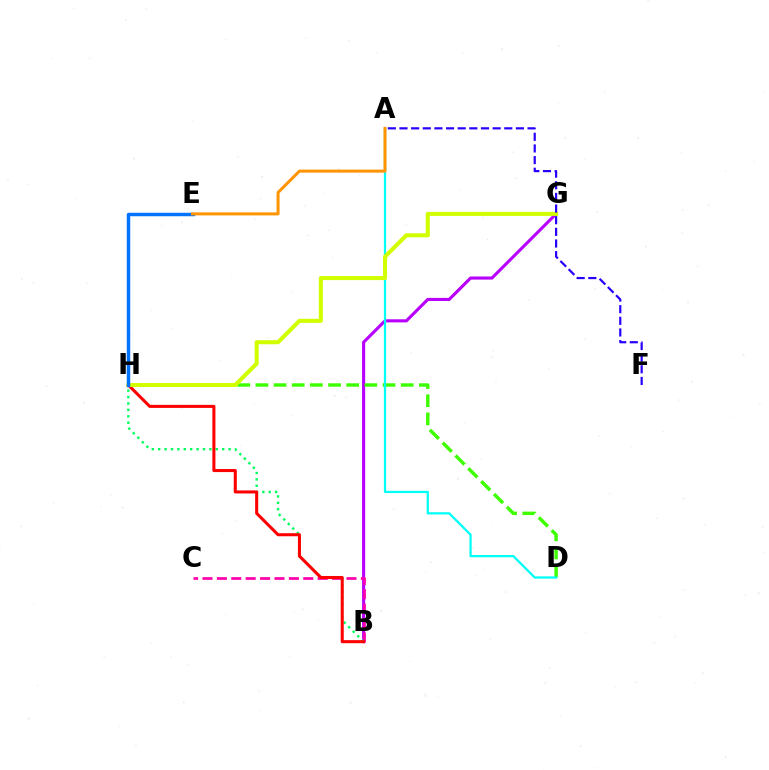{('B', 'G'): [{'color': '#b900ff', 'line_style': 'solid', 'thickness': 2.23}], ('D', 'H'): [{'color': '#3dff00', 'line_style': 'dashed', 'thickness': 2.47}], ('B', 'C'): [{'color': '#ff00ac', 'line_style': 'dashed', 'thickness': 1.96}], ('A', 'D'): [{'color': '#00fff6', 'line_style': 'solid', 'thickness': 1.62}], ('B', 'H'): [{'color': '#00ff5c', 'line_style': 'dotted', 'thickness': 1.74}, {'color': '#ff0000', 'line_style': 'solid', 'thickness': 2.2}], ('G', 'H'): [{'color': '#d1ff00', 'line_style': 'solid', 'thickness': 2.92}], ('E', 'H'): [{'color': '#0074ff', 'line_style': 'solid', 'thickness': 2.49}], ('A', 'F'): [{'color': '#2500ff', 'line_style': 'dashed', 'thickness': 1.58}], ('A', 'E'): [{'color': '#ff9400', 'line_style': 'solid', 'thickness': 2.16}]}